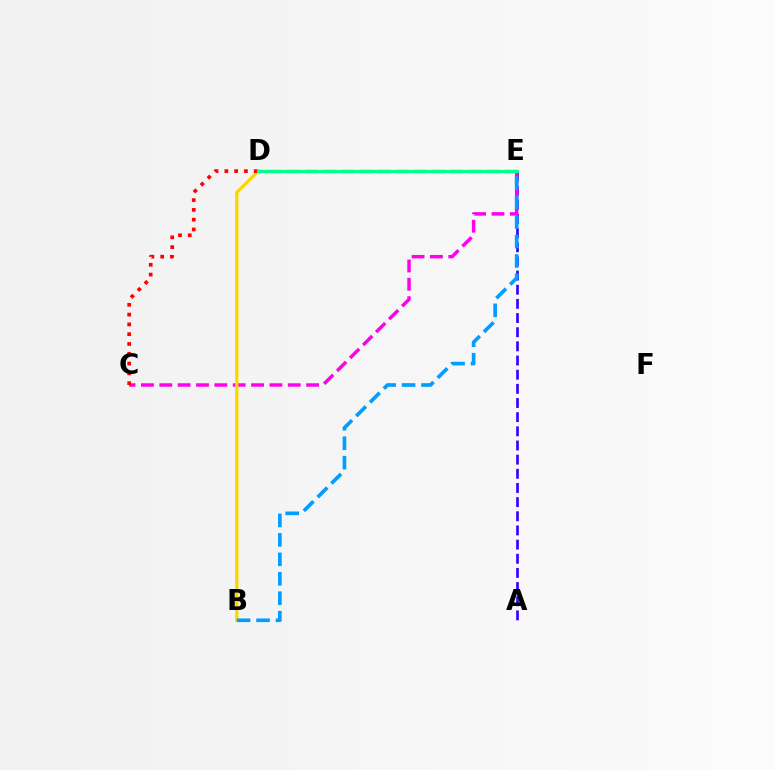{('A', 'E'): [{'color': '#3700ff', 'line_style': 'dashed', 'thickness': 1.92}], ('C', 'E'): [{'color': '#ff00ed', 'line_style': 'dashed', 'thickness': 2.49}], ('B', 'D'): [{'color': '#ffd500', 'line_style': 'solid', 'thickness': 2.37}], ('D', 'E'): [{'color': '#4fff00', 'line_style': 'dashed', 'thickness': 2.47}, {'color': '#00ff86', 'line_style': 'solid', 'thickness': 2.29}], ('C', 'D'): [{'color': '#ff0000', 'line_style': 'dotted', 'thickness': 2.66}], ('B', 'E'): [{'color': '#009eff', 'line_style': 'dashed', 'thickness': 2.64}]}